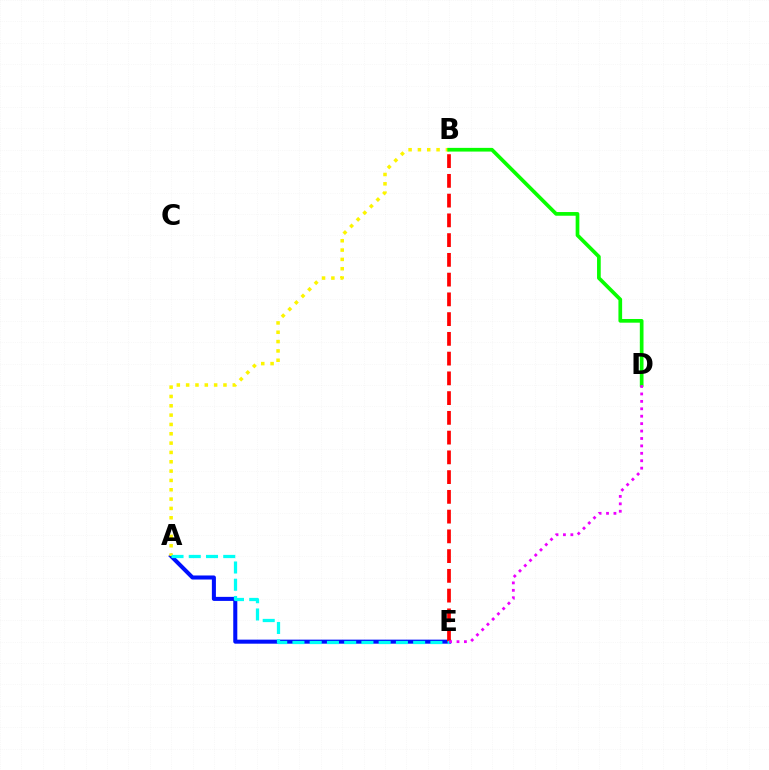{('A', 'E'): [{'color': '#0010ff', 'line_style': 'solid', 'thickness': 2.91}, {'color': '#00fff6', 'line_style': 'dashed', 'thickness': 2.34}], ('B', 'E'): [{'color': '#ff0000', 'line_style': 'dashed', 'thickness': 2.68}], ('A', 'B'): [{'color': '#fcf500', 'line_style': 'dotted', 'thickness': 2.54}], ('B', 'D'): [{'color': '#08ff00', 'line_style': 'solid', 'thickness': 2.66}], ('D', 'E'): [{'color': '#ee00ff', 'line_style': 'dotted', 'thickness': 2.02}]}